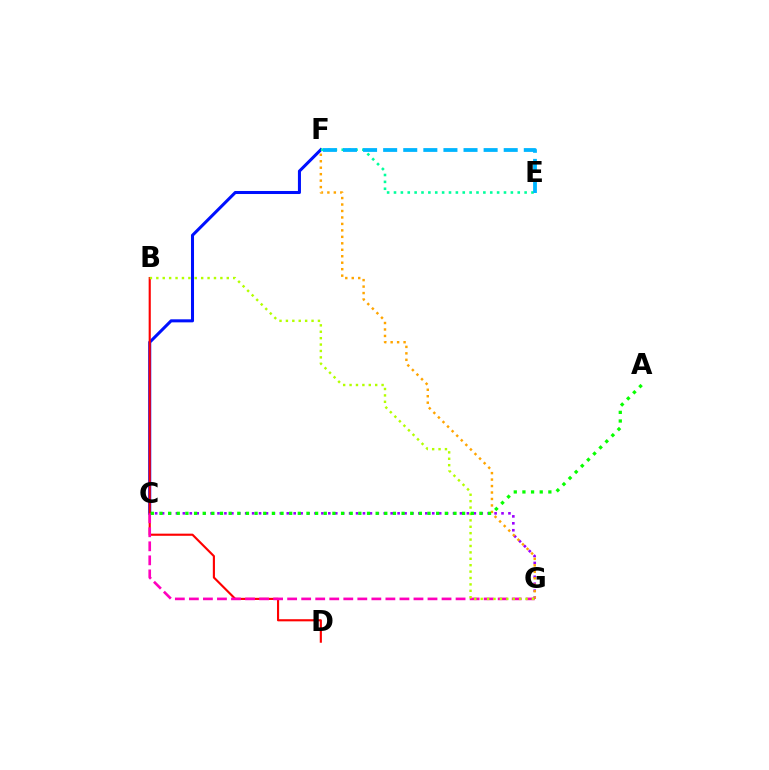{('C', 'G'): [{'color': '#9b00ff', 'line_style': 'dotted', 'thickness': 1.88}, {'color': '#ff00bd', 'line_style': 'dashed', 'thickness': 1.91}], ('C', 'F'): [{'color': '#0010ff', 'line_style': 'solid', 'thickness': 2.19}], ('F', 'G'): [{'color': '#ffa500', 'line_style': 'dotted', 'thickness': 1.76}], ('B', 'D'): [{'color': '#ff0000', 'line_style': 'solid', 'thickness': 1.54}], ('E', 'F'): [{'color': '#00ff9d', 'line_style': 'dotted', 'thickness': 1.87}, {'color': '#00b5ff', 'line_style': 'dashed', 'thickness': 2.73}], ('B', 'G'): [{'color': '#b3ff00', 'line_style': 'dotted', 'thickness': 1.74}], ('A', 'C'): [{'color': '#08ff00', 'line_style': 'dotted', 'thickness': 2.35}]}